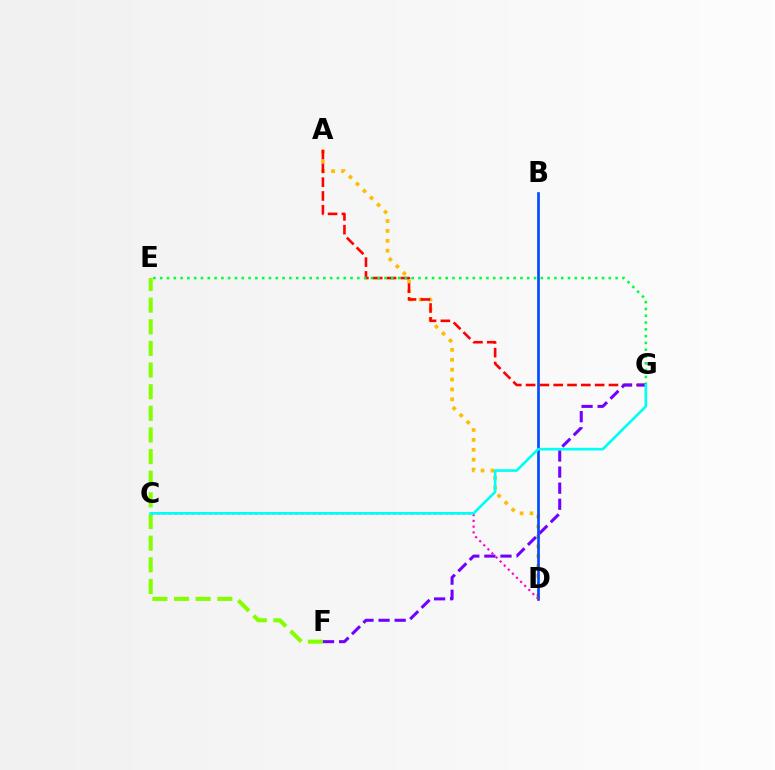{('E', 'F'): [{'color': '#84ff00', 'line_style': 'dashed', 'thickness': 2.94}], ('A', 'D'): [{'color': '#ffbd00', 'line_style': 'dotted', 'thickness': 2.69}], ('A', 'G'): [{'color': '#ff0000', 'line_style': 'dashed', 'thickness': 1.88}], ('E', 'G'): [{'color': '#00ff39', 'line_style': 'dotted', 'thickness': 1.85}], ('F', 'G'): [{'color': '#7200ff', 'line_style': 'dashed', 'thickness': 2.19}], ('B', 'D'): [{'color': '#004bff', 'line_style': 'solid', 'thickness': 1.91}], ('C', 'D'): [{'color': '#ff00cf', 'line_style': 'dotted', 'thickness': 1.57}], ('C', 'G'): [{'color': '#00fff6', 'line_style': 'solid', 'thickness': 1.91}]}